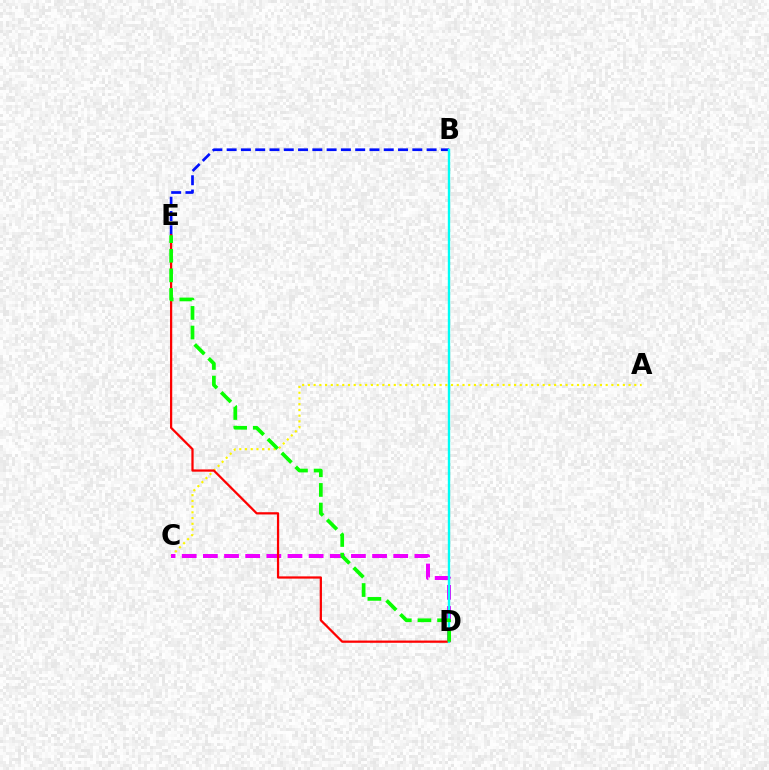{('A', 'C'): [{'color': '#fcf500', 'line_style': 'dotted', 'thickness': 1.56}], ('B', 'E'): [{'color': '#0010ff', 'line_style': 'dashed', 'thickness': 1.94}], ('C', 'D'): [{'color': '#ee00ff', 'line_style': 'dashed', 'thickness': 2.87}], ('D', 'E'): [{'color': '#ff0000', 'line_style': 'solid', 'thickness': 1.62}, {'color': '#08ff00', 'line_style': 'dashed', 'thickness': 2.67}], ('B', 'D'): [{'color': '#00fff6', 'line_style': 'solid', 'thickness': 1.7}]}